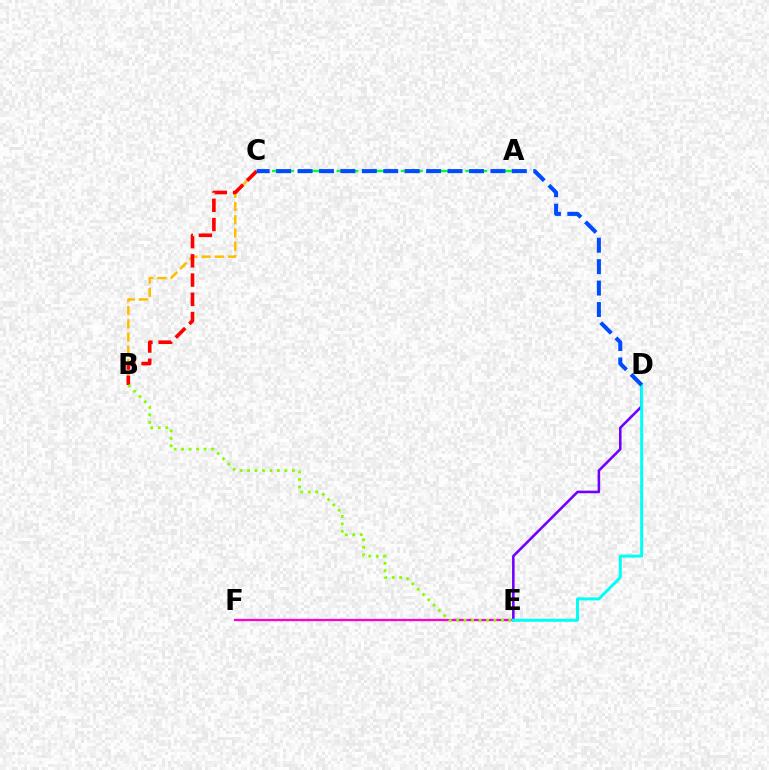{('A', 'C'): [{'color': '#00ff39', 'line_style': 'dashed', 'thickness': 1.75}], ('D', 'E'): [{'color': '#7200ff', 'line_style': 'solid', 'thickness': 1.85}, {'color': '#00fff6', 'line_style': 'solid', 'thickness': 2.15}], ('E', 'F'): [{'color': '#ff00cf', 'line_style': 'solid', 'thickness': 1.64}], ('B', 'C'): [{'color': '#ffbd00', 'line_style': 'dashed', 'thickness': 1.8}, {'color': '#ff0000', 'line_style': 'dashed', 'thickness': 2.61}], ('B', 'E'): [{'color': '#84ff00', 'line_style': 'dotted', 'thickness': 2.03}], ('C', 'D'): [{'color': '#004bff', 'line_style': 'dashed', 'thickness': 2.91}]}